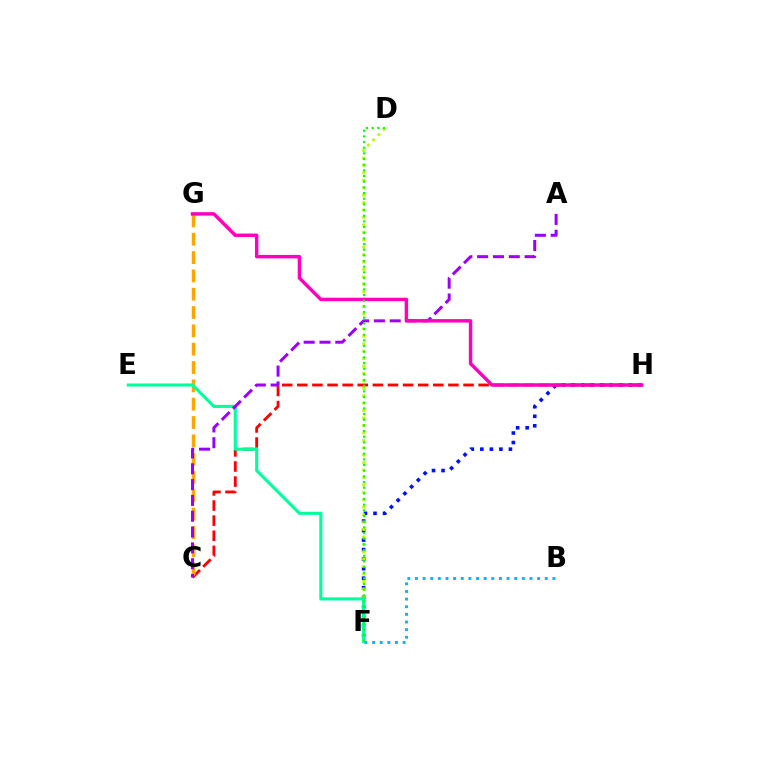{('F', 'H'): [{'color': '#0010ff', 'line_style': 'dotted', 'thickness': 2.59}], ('D', 'F'): [{'color': '#b3ff00', 'line_style': 'dotted', 'thickness': 2.02}, {'color': '#08ff00', 'line_style': 'dotted', 'thickness': 1.54}], ('C', 'H'): [{'color': '#ff0000', 'line_style': 'dashed', 'thickness': 2.05}], ('C', 'G'): [{'color': '#ffa500', 'line_style': 'dashed', 'thickness': 2.49}], ('E', 'F'): [{'color': '#00ff9d', 'line_style': 'solid', 'thickness': 2.23}], ('A', 'C'): [{'color': '#9b00ff', 'line_style': 'dashed', 'thickness': 2.15}], ('G', 'H'): [{'color': '#ff00bd', 'line_style': 'solid', 'thickness': 2.48}], ('B', 'F'): [{'color': '#00b5ff', 'line_style': 'dotted', 'thickness': 2.07}]}